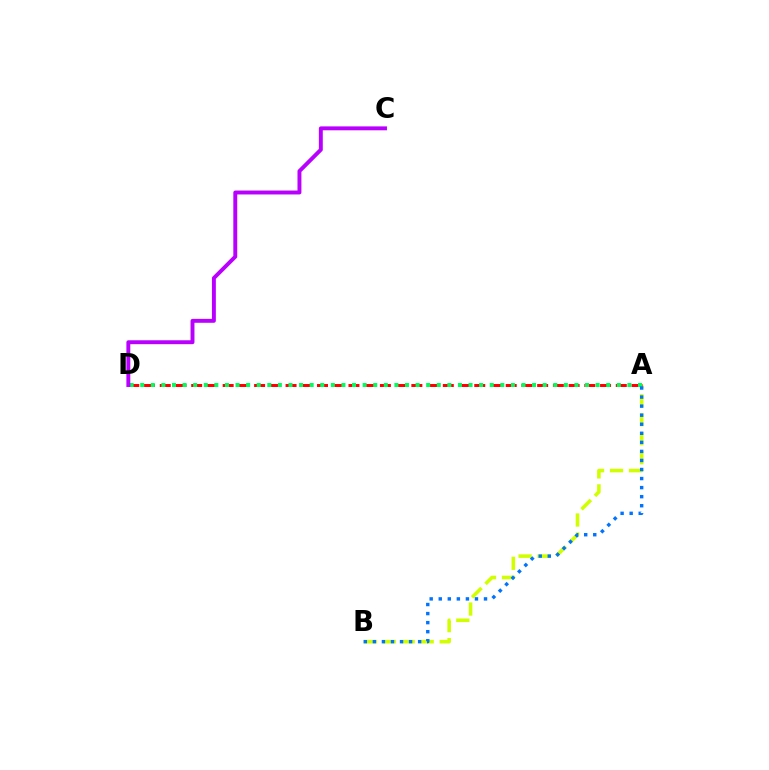{('A', 'B'): [{'color': '#d1ff00', 'line_style': 'dashed', 'thickness': 2.58}, {'color': '#0074ff', 'line_style': 'dotted', 'thickness': 2.46}], ('A', 'D'): [{'color': '#ff0000', 'line_style': 'dashed', 'thickness': 2.14}, {'color': '#00ff5c', 'line_style': 'dotted', 'thickness': 2.88}], ('C', 'D'): [{'color': '#b900ff', 'line_style': 'solid', 'thickness': 2.82}]}